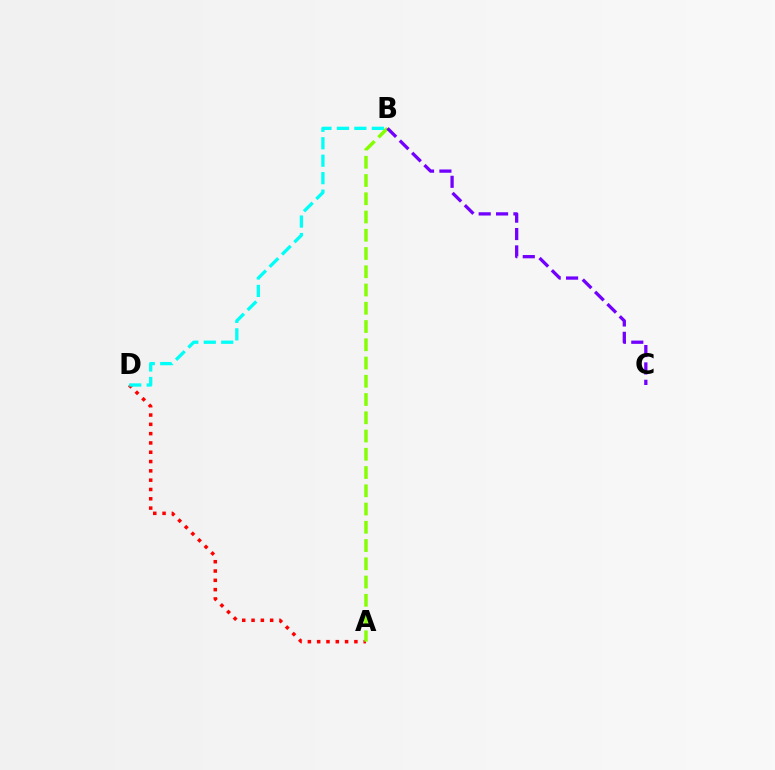{('A', 'D'): [{'color': '#ff0000', 'line_style': 'dotted', 'thickness': 2.53}], ('B', 'D'): [{'color': '#00fff6', 'line_style': 'dashed', 'thickness': 2.37}], ('A', 'B'): [{'color': '#84ff00', 'line_style': 'dashed', 'thickness': 2.48}], ('B', 'C'): [{'color': '#7200ff', 'line_style': 'dashed', 'thickness': 2.36}]}